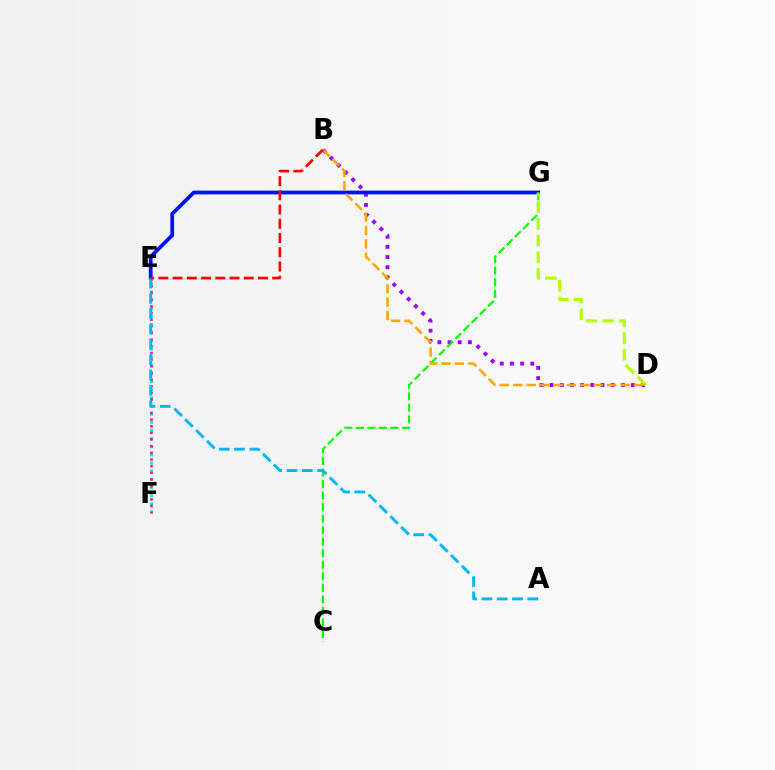{('E', 'F'): [{'color': '#00ff9d', 'line_style': 'dotted', 'thickness': 2.21}, {'color': '#ff00bd', 'line_style': 'dotted', 'thickness': 1.81}], ('B', 'D'): [{'color': '#9b00ff', 'line_style': 'dotted', 'thickness': 2.76}, {'color': '#ffa500', 'line_style': 'dashed', 'thickness': 1.82}], ('C', 'G'): [{'color': '#08ff00', 'line_style': 'dashed', 'thickness': 1.57}], ('E', 'G'): [{'color': '#0010ff', 'line_style': 'solid', 'thickness': 2.71}], ('D', 'G'): [{'color': '#b3ff00', 'line_style': 'dashed', 'thickness': 2.27}], ('A', 'E'): [{'color': '#00b5ff', 'line_style': 'dashed', 'thickness': 2.08}], ('B', 'E'): [{'color': '#ff0000', 'line_style': 'dashed', 'thickness': 1.93}]}